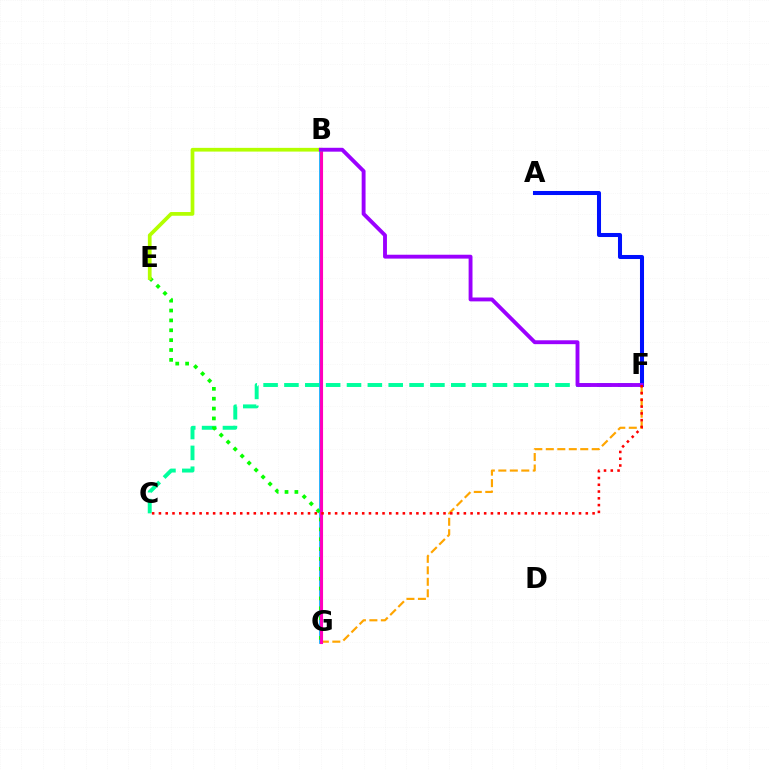{('C', 'F'): [{'color': '#00ff9d', 'line_style': 'dashed', 'thickness': 2.83}, {'color': '#ff0000', 'line_style': 'dotted', 'thickness': 1.84}], ('B', 'G'): [{'color': '#00b5ff', 'line_style': 'solid', 'thickness': 2.68}, {'color': '#ff00bd', 'line_style': 'solid', 'thickness': 2.24}], ('F', 'G'): [{'color': '#ffa500', 'line_style': 'dashed', 'thickness': 1.56}], ('E', 'G'): [{'color': '#08ff00', 'line_style': 'dotted', 'thickness': 2.68}], ('B', 'E'): [{'color': '#b3ff00', 'line_style': 'solid', 'thickness': 2.68}], ('A', 'F'): [{'color': '#0010ff', 'line_style': 'solid', 'thickness': 2.91}], ('B', 'F'): [{'color': '#9b00ff', 'line_style': 'solid', 'thickness': 2.79}]}